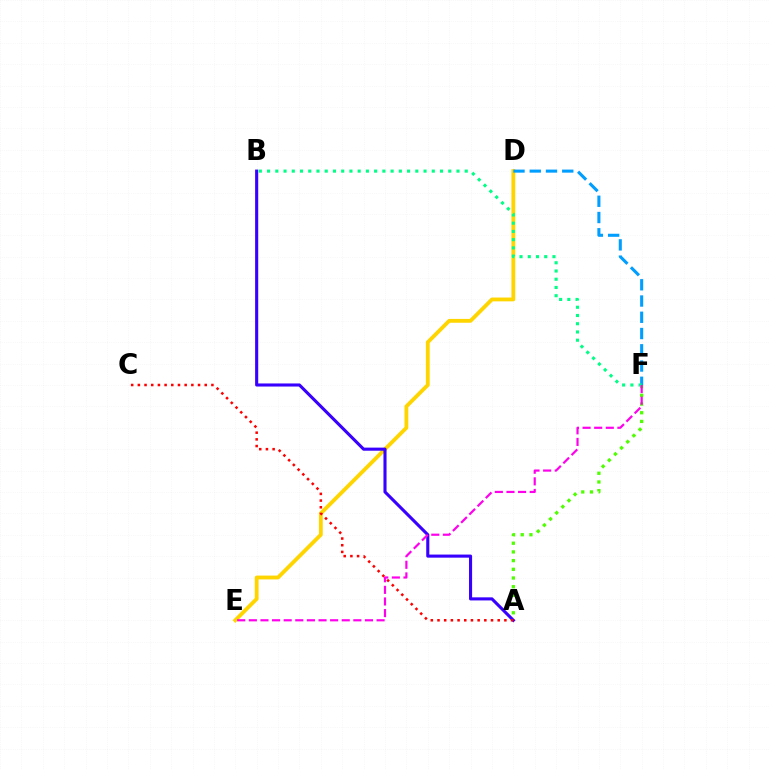{('A', 'F'): [{'color': '#4fff00', 'line_style': 'dotted', 'thickness': 2.36}], ('D', 'E'): [{'color': '#ffd500', 'line_style': 'solid', 'thickness': 2.75}], ('A', 'B'): [{'color': '#3700ff', 'line_style': 'solid', 'thickness': 2.22}], ('D', 'F'): [{'color': '#009eff', 'line_style': 'dashed', 'thickness': 2.21}], ('A', 'C'): [{'color': '#ff0000', 'line_style': 'dotted', 'thickness': 1.82}], ('B', 'F'): [{'color': '#00ff86', 'line_style': 'dotted', 'thickness': 2.24}], ('E', 'F'): [{'color': '#ff00ed', 'line_style': 'dashed', 'thickness': 1.58}]}